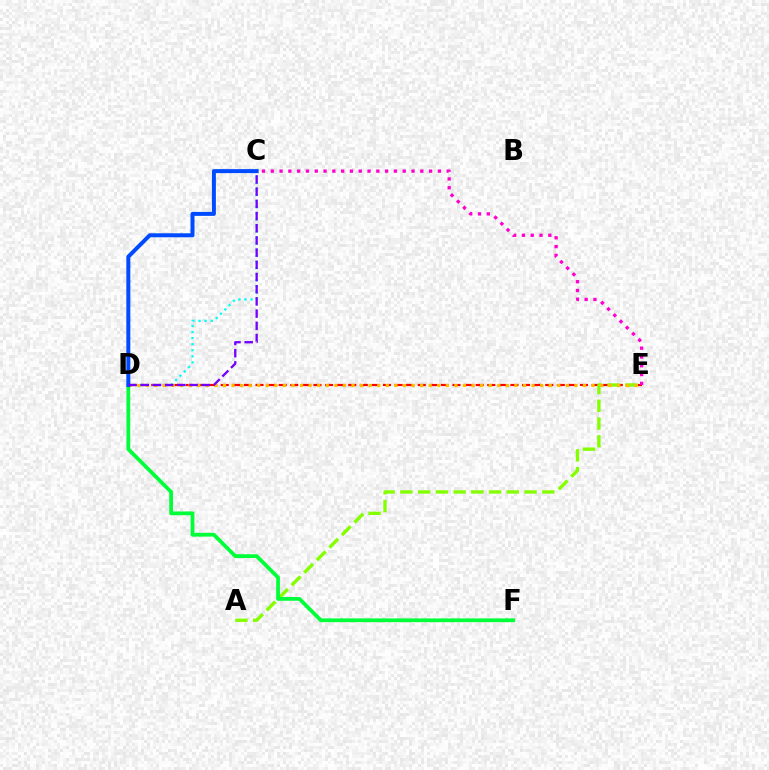{('D', 'E'): [{'color': '#ff0000', 'line_style': 'dashed', 'thickness': 1.57}, {'color': '#ffbd00', 'line_style': 'dotted', 'thickness': 2.33}], ('C', 'D'): [{'color': '#00fff6', 'line_style': 'dotted', 'thickness': 1.65}, {'color': '#004bff', 'line_style': 'solid', 'thickness': 2.87}, {'color': '#7200ff', 'line_style': 'dashed', 'thickness': 1.66}], ('A', 'E'): [{'color': '#84ff00', 'line_style': 'dashed', 'thickness': 2.41}], ('D', 'F'): [{'color': '#00ff39', 'line_style': 'solid', 'thickness': 2.71}], ('C', 'E'): [{'color': '#ff00cf', 'line_style': 'dotted', 'thickness': 2.39}]}